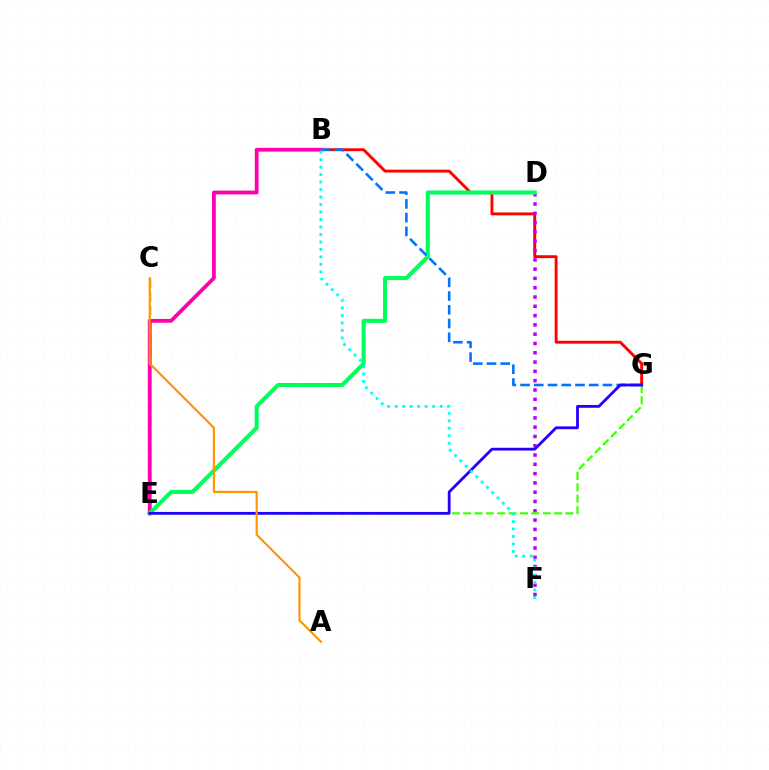{('B', 'G'): [{'color': '#ff0000', 'line_style': 'solid', 'thickness': 2.08}, {'color': '#0074ff', 'line_style': 'dashed', 'thickness': 1.87}], ('D', 'F'): [{'color': '#b900ff', 'line_style': 'dotted', 'thickness': 2.53}], ('C', 'E'): [{'color': '#d1ff00', 'line_style': 'dashed', 'thickness': 1.88}], ('B', 'E'): [{'color': '#ff00ac', 'line_style': 'solid', 'thickness': 2.73}], ('D', 'E'): [{'color': '#00ff5c', 'line_style': 'solid', 'thickness': 2.93}], ('E', 'G'): [{'color': '#3dff00', 'line_style': 'dashed', 'thickness': 1.54}, {'color': '#2500ff', 'line_style': 'solid', 'thickness': 2.02}], ('B', 'F'): [{'color': '#00fff6', 'line_style': 'dotted', 'thickness': 2.03}], ('A', 'C'): [{'color': '#ff9400', 'line_style': 'solid', 'thickness': 1.55}]}